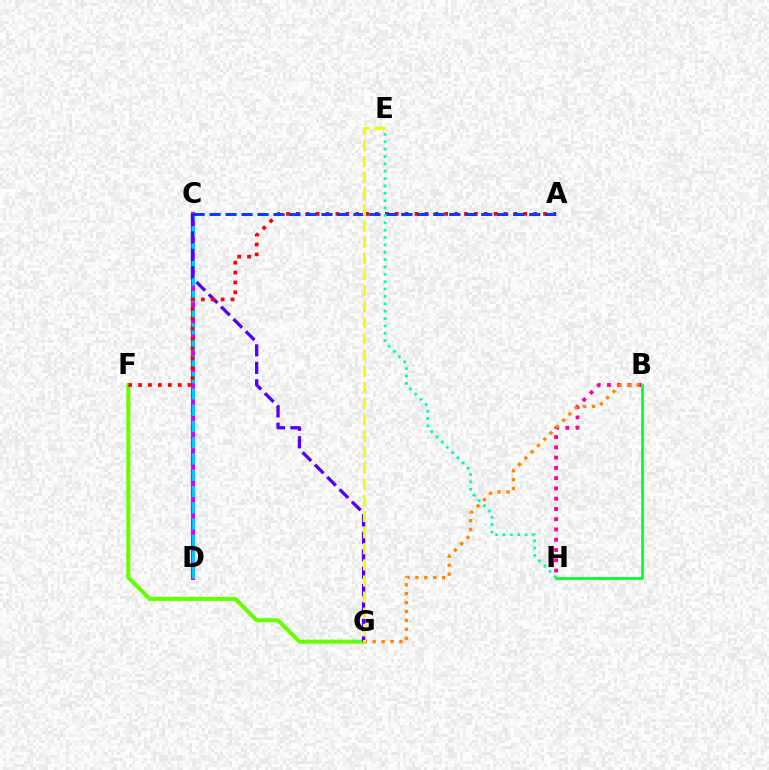{('F', 'G'): [{'color': '#66ff00', 'line_style': 'solid', 'thickness': 2.91}], ('C', 'D'): [{'color': '#d600ff', 'line_style': 'solid', 'thickness': 2.95}, {'color': '#00c7ff', 'line_style': 'dashed', 'thickness': 2.21}], ('B', 'H'): [{'color': '#ff00a0', 'line_style': 'dotted', 'thickness': 2.79}, {'color': '#00ff27', 'line_style': 'solid', 'thickness': 1.94}], ('B', 'G'): [{'color': '#ff8800', 'line_style': 'dotted', 'thickness': 2.42}], ('C', 'G'): [{'color': '#4f00ff', 'line_style': 'dashed', 'thickness': 2.37}], ('A', 'F'): [{'color': '#ff0000', 'line_style': 'dotted', 'thickness': 2.69}], ('A', 'C'): [{'color': '#003fff', 'line_style': 'dashed', 'thickness': 2.17}], ('E', 'G'): [{'color': '#eeff00', 'line_style': 'dashed', 'thickness': 2.19}], ('E', 'H'): [{'color': '#00ffaf', 'line_style': 'dotted', 'thickness': 2.0}]}